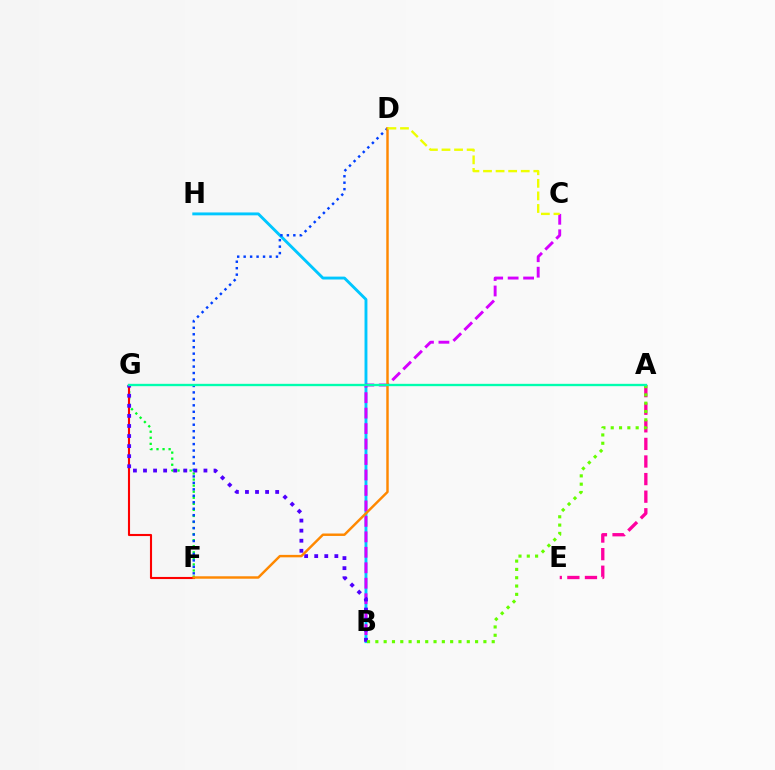{('F', 'G'): [{'color': '#00ff27', 'line_style': 'dotted', 'thickness': 1.65}, {'color': '#ff0000', 'line_style': 'solid', 'thickness': 1.52}], ('B', 'H'): [{'color': '#00c7ff', 'line_style': 'solid', 'thickness': 2.08}], ('B', 'C'): [{'color': '#d600ff', 'line_style': 'dashed', 'thickness': 2.1}], ('B', 'G'): [{'color': '#4f00ff', 'line_style': 'dotted', 'thickness': 2.74}], ('A', 'E'): [{'color': '#ff00a0', 'line_style': 'dashed', 'thickness': 2.39}], ('D', 'F'): [{'color': '#003fff', 'line_style': 'dotted', 'thickness': 1.76}, {'color': '#ff8800', 'line_style': 'solid', 'thickness': 1.76}], ('A', 'B'): [{'color': '#66ff00', 'line_style': 'dotted', 'thickness': 2.26}], ('C', 'D'): [{'color': '#eeff00', 'line_style': 'dashed', 'thickness': 1.71}], ('A', 'G'): [{'color': '#00ffaf', 'line_style': 'solid', 'thickness': 1.69}]}